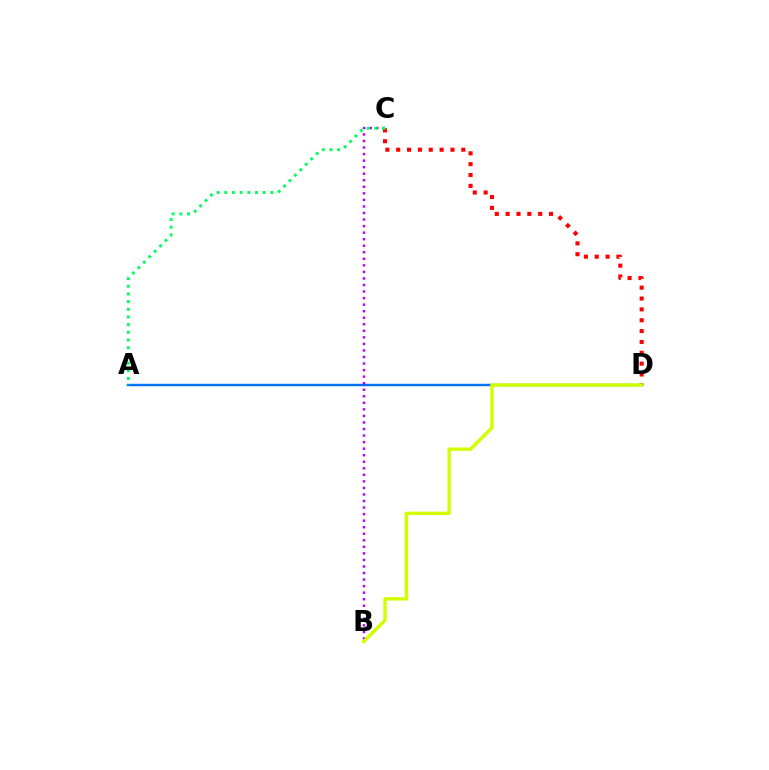{('C', 'D'): [{'color': '#ff0000', 'line_style': 'dotted', 'thickness': 2.95}], ('A', 'D'): [{'color': '#0074ff', 'line_style': 'solid', 'thickness': 1.76}], ('B', 'C'): [{'color': '#b900ff', 'line_style': 'dotted', 'thickness': 1.78}], ('A', 'C'): [{'color': '#00ff5c', 'line_style': 'dotted', 'thickness': 2.09}], ('B', 'D'): [{'color': '#d1ff00', 'line_style': 'solid', 'thickness': 2.44}]}